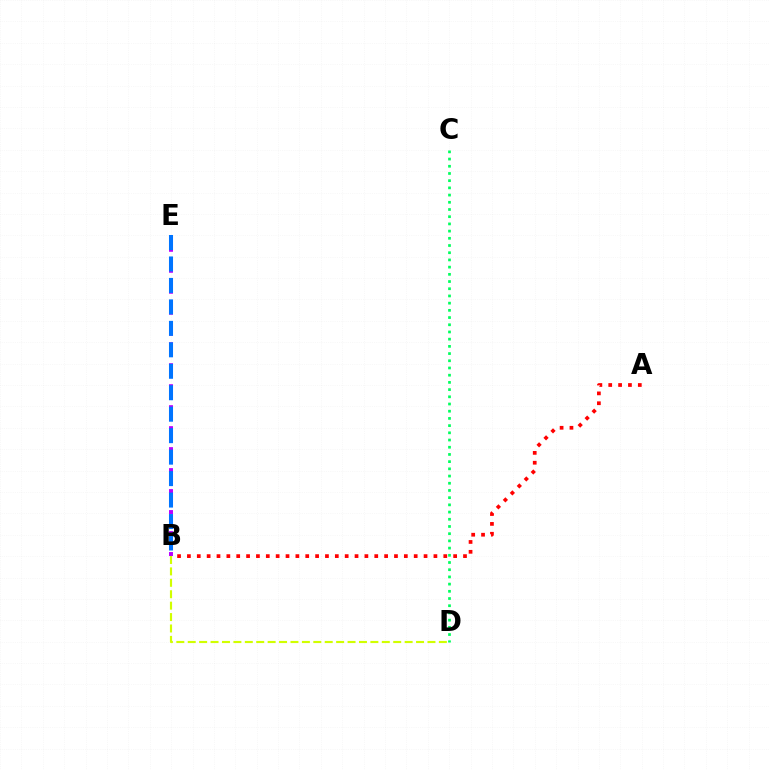{('B', 'E'): [{'color': '#b900ff', 'line_style': 'dotted', 'thickness': 2.85}, {'color': '#0074ff', 'line_style': 'dashed', 'thickness': 2.92}], ('A', 'B'): [{'color': '#ff0000', 'line_style': 'dotted', 'thickness': 2.68}], ('B', 'D'): [{'color': '#d1ff00', 'line_style': 'dashed', 'thickness': 1.55}], ('C', 'D'): [{'color': '#00ff5c', 'line_style': 'dotted', 'thickness': 1.96}]}